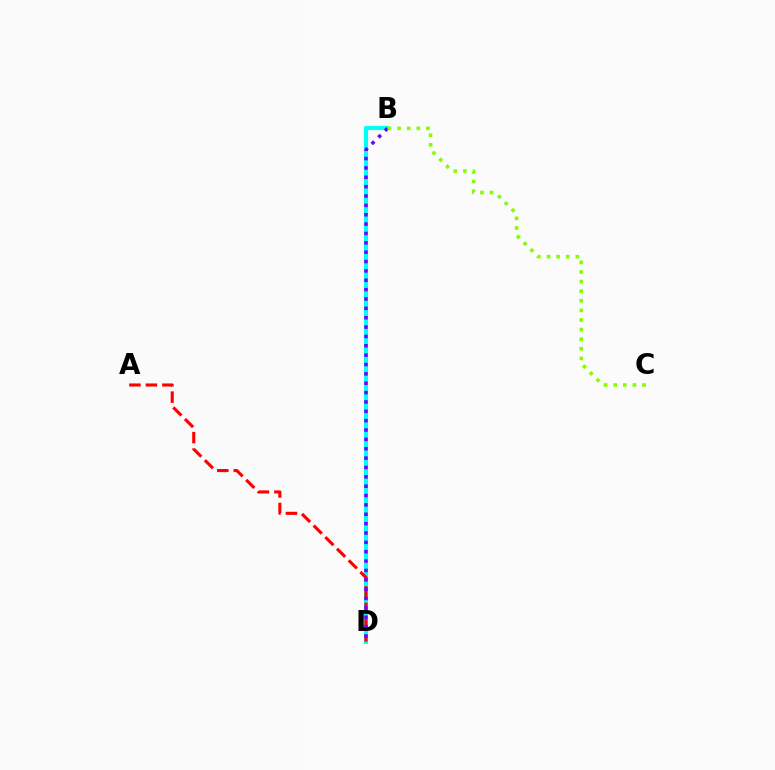{('B', 'D'): [{'color': '#00fff6', 'line_style': 'solid', 'thickness': 2.95}, {'color': '#7200ff', 'line_style': 'dotted', 'thickness': 2.54}], ('A', 'D'): [{'color': '#ff0000', 'line_style': 'dashed', 'thickness': 2.24}], ('B', 'C'): [{'color': '#84ff00', 'line_style': 'dotted', 'thickness': 2.61}]}